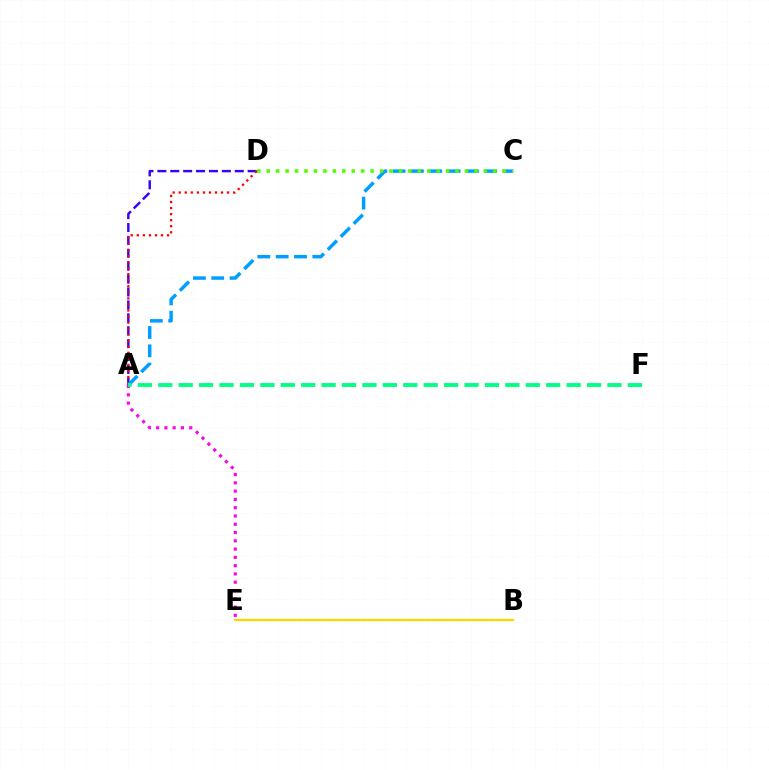{('A', 'D'): [{'color': '#3700ff', 'line_style': 'dashed', 'thickness': 1.75}, {'color': '#ff0000', 'line_style': 'dotted', 'thickness': 1.64}], ('A', 'E'): [{'color': '#ff00ed', 'line_style': 'dotted', 'thickness': 2.25}], ('A', 'C'): [{'color': '#009eff', 'line_style': 'dashed', 'thickness': 2.49}], ('B', 'E'): [{'color': '#ffd500', 'line_style': 'solid', 'thickness': 1.61}], ('C', 'D'): [{'color': '#4fff00', 'line_style': 'dotted', 'thickness': 2.57}], ('A', 'F'): [{'color': '#00ff86', 'line_style': 'dashed', 'thickness': 2.77}]}